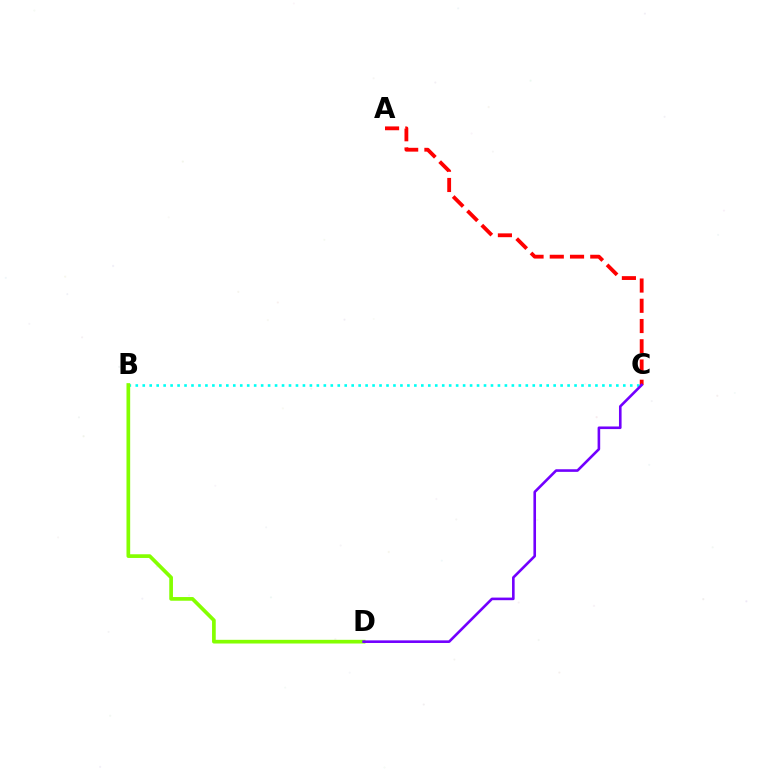{('B', 'C'): [{'color': '#00fff6', 'line_style': 'dotted', 'thickness': 1.89}], ('A', 'C'): [{'color': '#ff0000', 'line_style': 'dashed', 'thickness': 2.75}], ('B', 'D'): [{'color': '#84ff00', 'line_style': 'solid', 'thickness': 2.66}], ('C', 'D'): [{'color': '#7200ff', 'line_style': 'solid', 'thickness': 1.88}]}